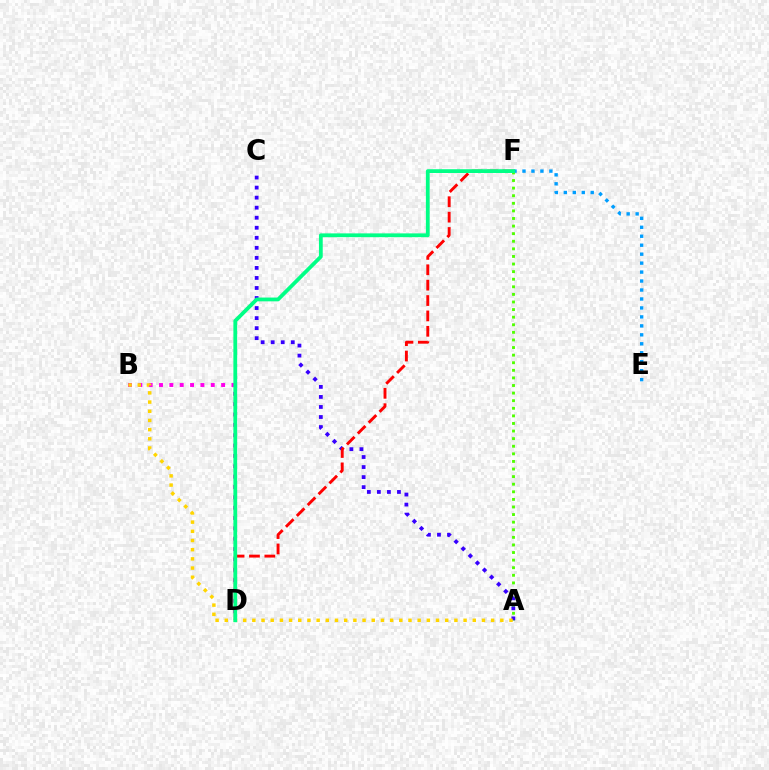{('B', 'D'): [{'color': '#ff00ed', 'line_style': 'dotted', 'thickness': 2.81}], ('A', 'F'): [{'color': '#4fff00', 'line_style': 'dotted', 'thickness': 2.06}], ('A', 'C'): [{'color': '#3700ff', 'line_style': 'dotted', 'thickness': 2.73}], ('D', 'F'): [{'color': '#ff0000', 'line_style': 'dashed', 'thickness': 2.09}, {'color': '#00ff86', 'line_style': 'solid', 'thickness': 2.72}], ('A', 'B'): [{'color': '#ffd500', 'line_style': 'dotted', 'thickness': 2.5}], ('E', 'F'): [{'color': '#009eff', 'line_style': 'dotted', 'thickness': 2.44}]}